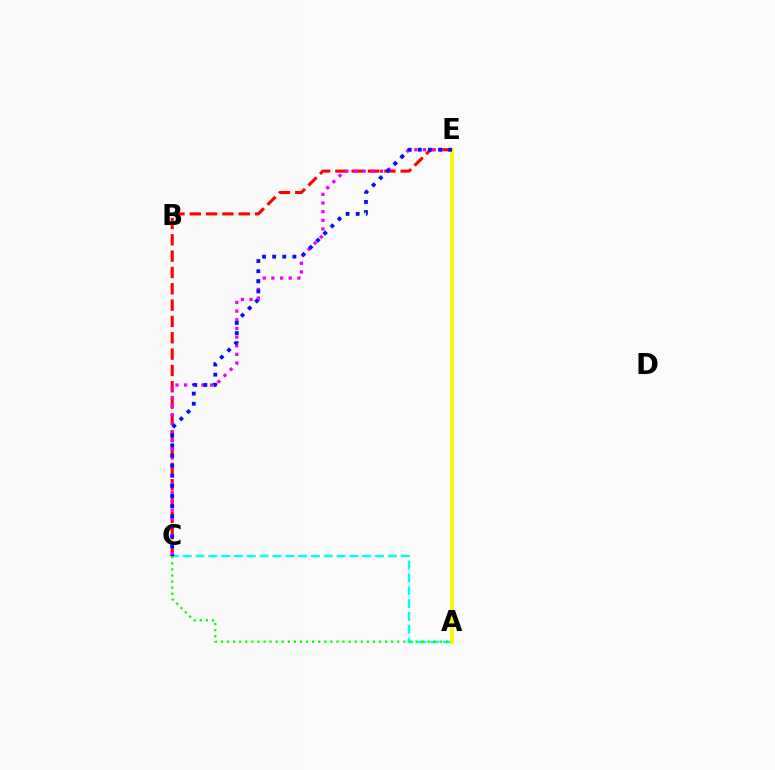{('A', 'C'): [{'color': '#00fff6', 'line_style': 'dashed', 'thickness': 1.74}, {'color': '#08ff00', 'line_style': 'dotted', 'thickness': 1.65}], ('C', 'E'): [{'color': '#ff0000', 'line_style': 'dashed', 'thickness': 2.22}, {'color': '#ee00ff', 'line_style': 'dotted', 'thickness': 2.35}, {'color': '#0010ff', 'line_style': 'dotted', 'thickness': 2.75}], ('A', 'E'): [{'color': '#fcf500', 'line_style': 'solid', 'thickness': 2.74}]}